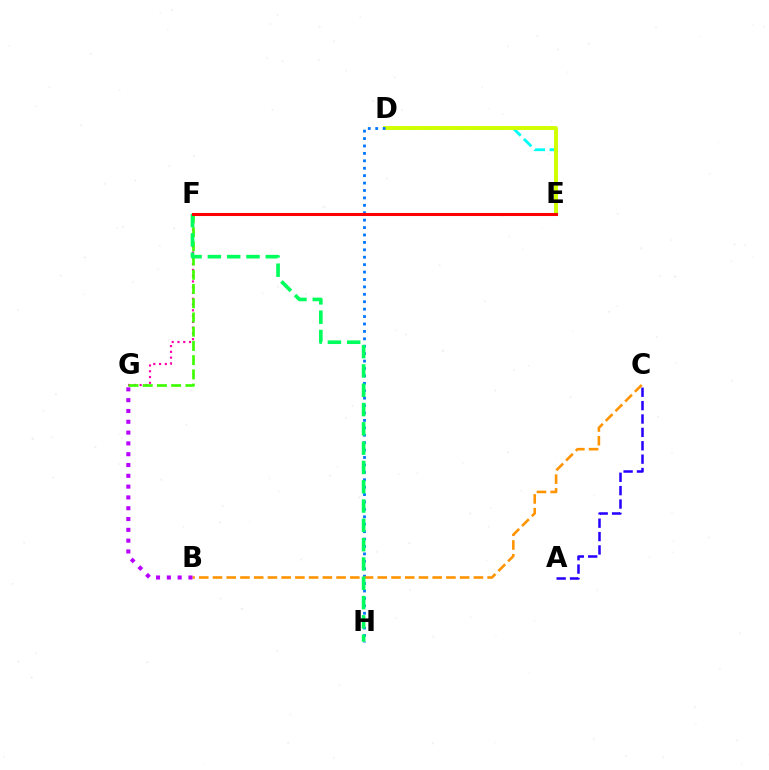{('F', 'G'): [{'color': '#ff00ac', 'line_style': 'dotted', 'thickness': 1.57}, {'color': '#3dff00', 'line_style': 'dashed', 'thickness': 1.93}], ('D', 'E'): [{'color': '#00fff6', 'line_style': 'dashed', 'thickness': 2.05}, {'color': '#d1ff00', 'line_style': 'solid', 'thickness': 2.81}], ('A', 'C'): [{'color': '#2500ff', 'line_style': 'dashed', 'thickness': 1.82}], ('D', 'H'): [{'color': '#0074ff', 'line_style': 'dotted', 'thickness': 2.02}], ('B', 'C'): [{'color': '#ff9400', 'line_style': 'dashed', 'thickness': 1.87}], ('B', 'G'): [{'color': '#b900ff', 'line_style': 'dotted', 'thickness': 2.94}], ('F', 'H'): [{'color': '#00ff5c', 'line_style': 'dashed', 'thickness': 2.62}], ('E', 'F'): [{'color': '#ff0000', 'line_style': 'solid', 'thickness': 2.2}]}